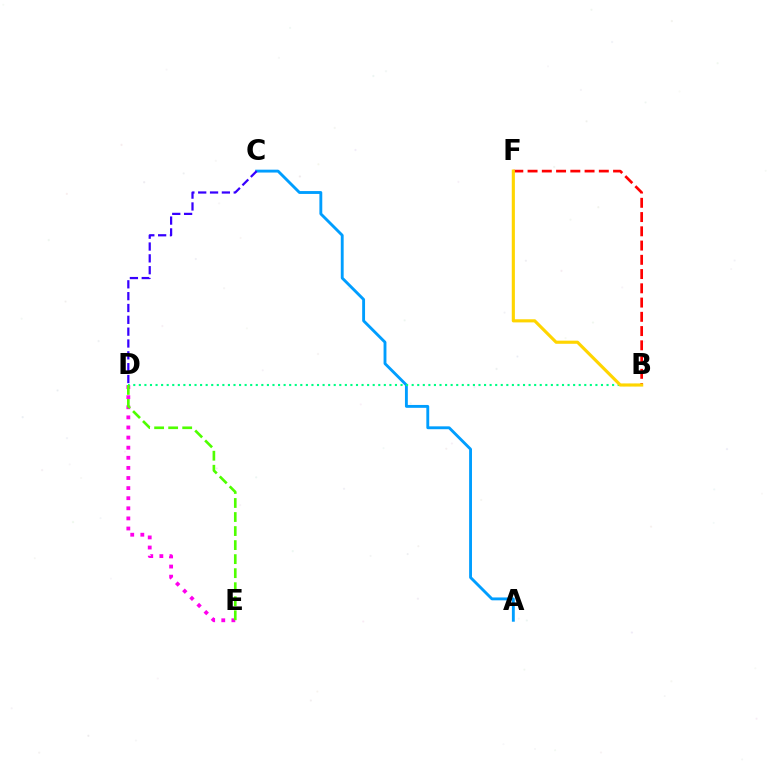{('B', 'F'): [{'color': '#ff0000', 'line_style': 'dashed', 'thickness': 1.94}, {'color': '#ffd500', 'line_style': 'solid', 'thickness': 2.25}], ('A', 'C'): [{'color': '#009eff', 'line_style': 'solid', 'thickness': 2.07}], ('D', 'E'): [{'color': '#ff00ed', 'line_style': 'dotted', 'thickness': 2.74}, {'color': '#4fff00', 'line_style': 'dashed', 'thickness': 1.91}], ('B', 'D'): [{'color': '#00ff86', 'line_style': 'dotted', 'thickness': 1.51}], ('C', 'D'): [{'color': '#3700ff', 'line_style': 'dashed', 'thickness': 1.61}]}